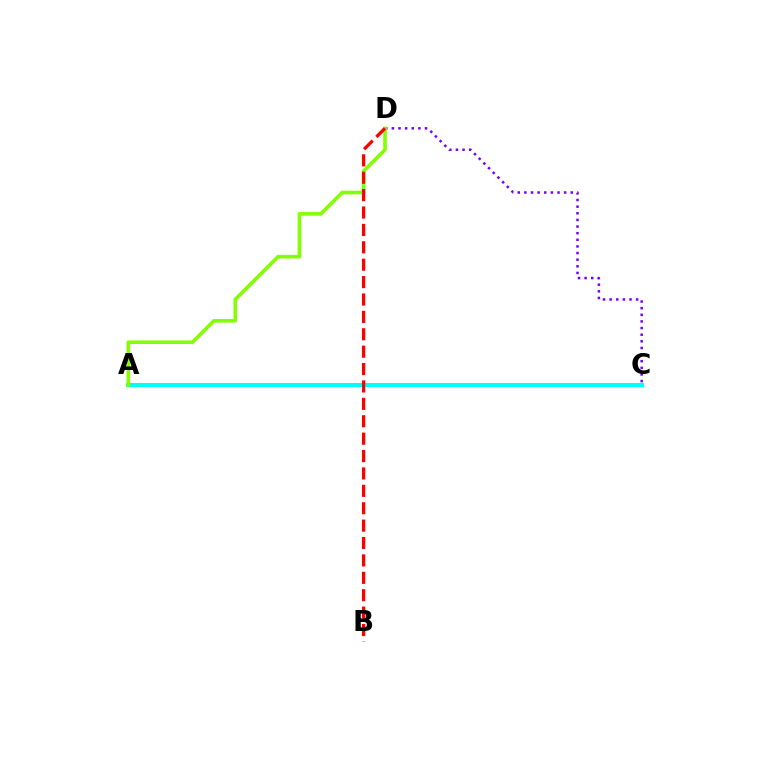{('C', 'D'): [{'color': '#7200ff', 'line_style': 'dotted', 'thickness': 1.8}], ('A', 'C'): [{'color': '#00fff6', 'line_style': 'solid', 'thickness': 2.94}], ('A', 'D'): [{'color': '#84ff00', 'line_style': 'solid', 'thickness': 2.59}], ('B', 'D'): [{'color': '#ff0000', 'line_style': 'dashed', 'thickness': 2.36}]}